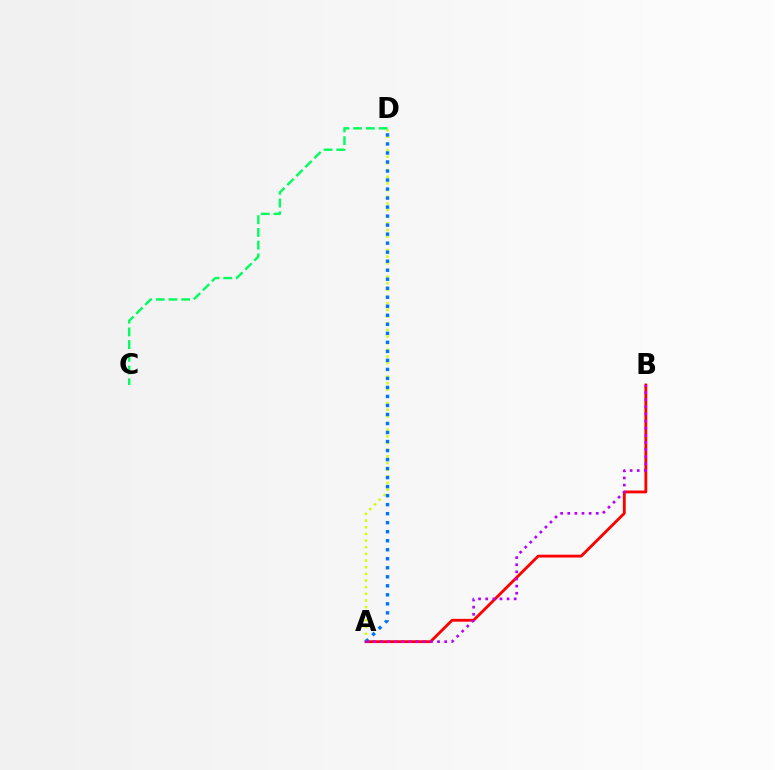{('A', 'D'): [{'color': '#d1ff00', 'line_style': 'dotted', 'thickness': 1.81}, {'color': '#0074ff', 'line_style': 'dotted', 'thickness': 2.45}], ('A', 'B'): [{'color': '#ff0000', 'line_style': 'solid', 'thickness': 2.05}, {'color': '#b900ff', 'line_style': 'dotted', 'thickness': 1.94}], ('C', 'D'): [{'color': '#00ff5c', 'line_style': 'dashed', 'thickness': 1.73}]}